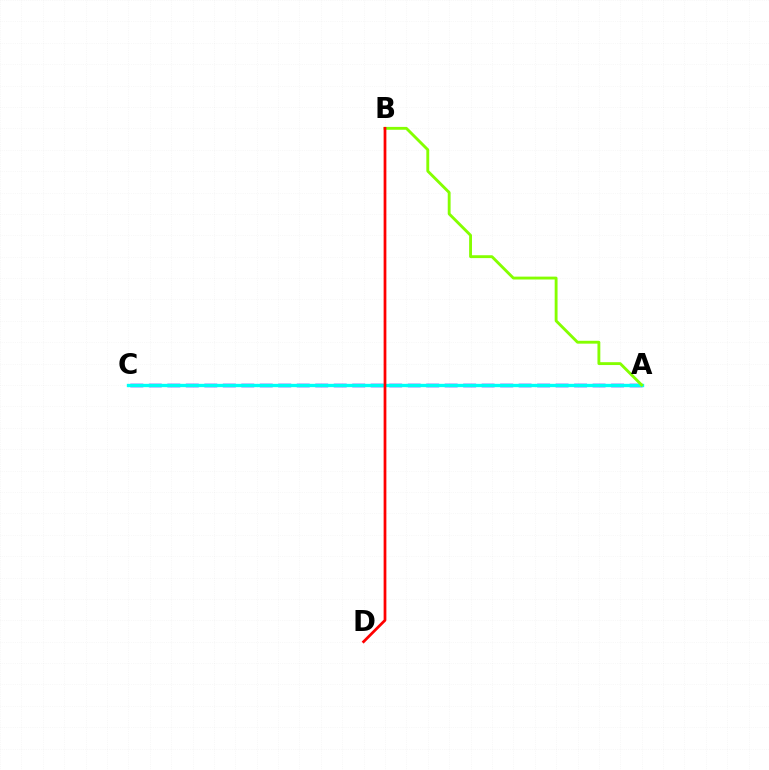{('A', 'C'): [{'color': '#7200ff', 'line_style': 'dashed', 'thickness': 2.51}, {'color': '#00fff6', 'line_style': 'solid', 'thickness': 2.41}], ('A', 'B'): [{'color': '#84ff00', 'line_style': 'solid', 'thickness': 2.06}], ('B', 'D'): [{'color': '#ff0000', 'line_style': 'solid', 'thickness': 1.97}]}